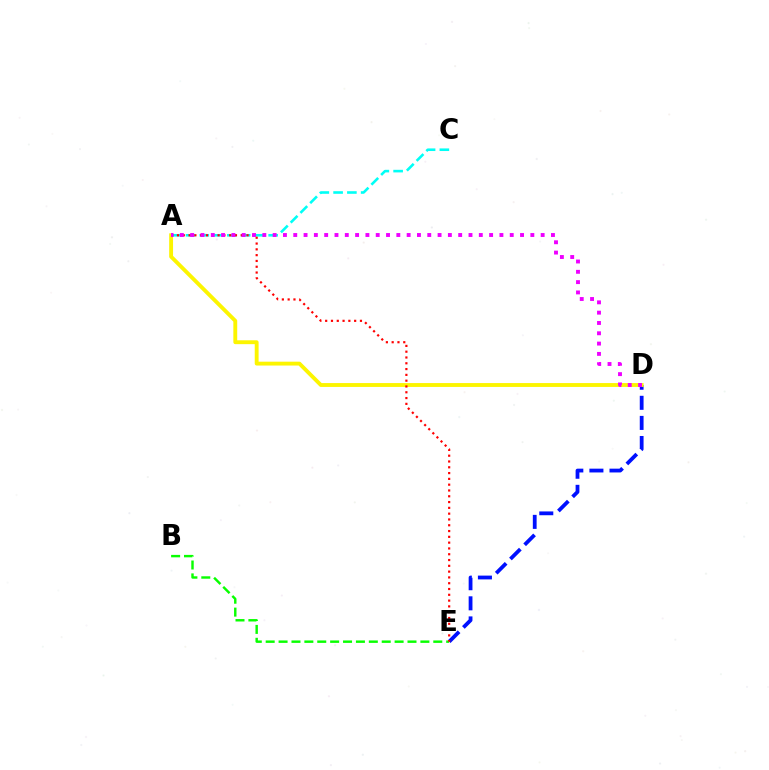{('D', 'E'): [{'color': '#0010ff', 'line_style': 'dashed', 'thickness': 2.73}], ('B', 'E'): [{'color': '#08ff00', 'line_style': 'dashed', 'thickness': 1.75}], ('A', 'D'): [{'color': '#fcf500', 'line_style': 'solid', 'thickness': 2.78}, {'color': '#ee00ff', 'line_style': 'dotted', 'thickness': 2.8}], ('A', 'C'): [{'color': '#00fff6', 'line_style': 'dashed', 'thickness': 1.87}], ('A', 'E'): [{'color': '#ff0000', 'line_style': 'dotted', 'thickness': 1.57}]}